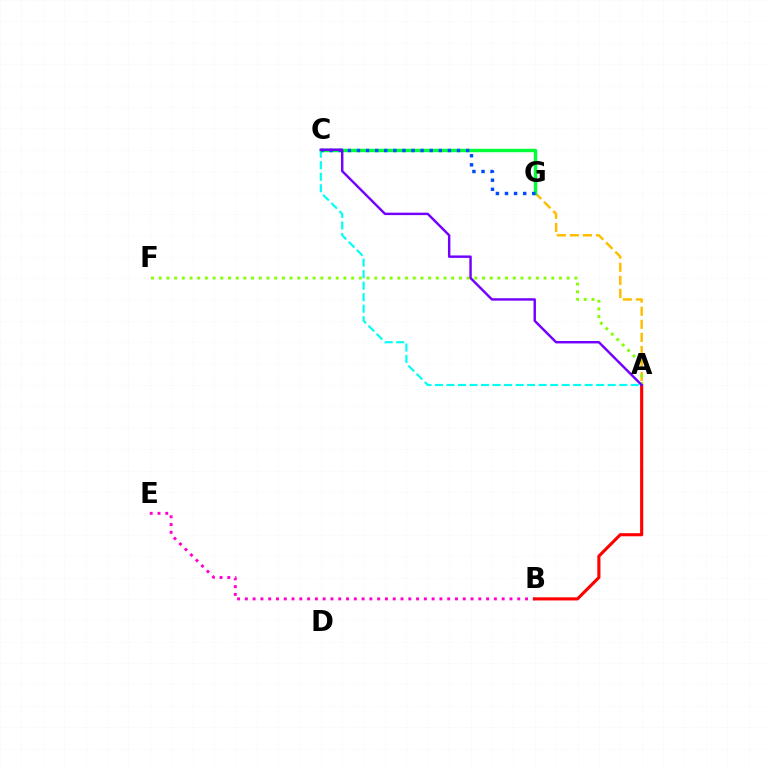{('B', 'E'): [{'color': '#ff00cf', 'line_style': 'dotted', 'thickness': 2.11}], ('A', 'C'): [{'color': '#00fff6', 'line_style': 'dashed', 'thickness': 1.56}, {'color': '#7200ff', 'line_style': 'solid', 'thickness': 1.75}], ('A', 'G'): [{'color': '#ffbd00', 'line_style': 'dashed', 'thickness': 1.78}], ('A', 'B'): [{'color': '#ff0000', 'line_style': 'solid', 'thickness': 2.24}], ('C', 'G'): [{'color': '#00ff39', 'line_style': 'solid', 'thickness': 2.47}, {'color': '#004bff', 'line_style': 'dotted', 'thickness': 2.47}], ('A', 'F'): [{'color': '#84ff00', 'line_style': 'dotted', 'thickness': 2.09}]}